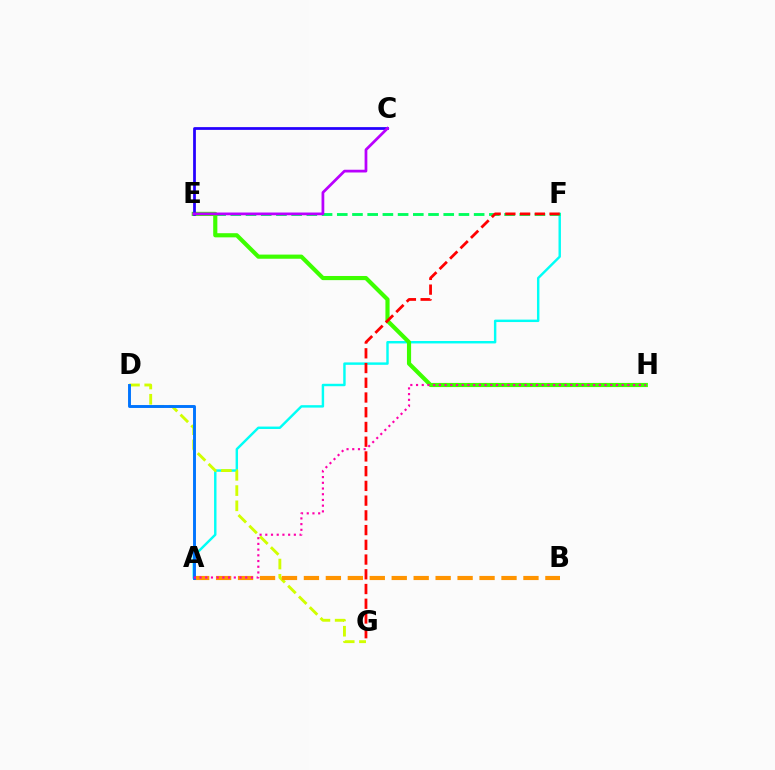{('A', 'F'): [{'color': '#00fff6', 'line_style': 'solid', 'thickness': 1.75}], ('E', 'F'): [{'color': '#00ff5c', 'line_style': 'dashed', 'thickness': 2.07}], ('E', 'H'): [{'color': '#3dff00', 'line_style': 'solid', 'thickness': 2.99}], ('C', 'E'): [{'color': '#2500ff', 'line_style': 'solid', 'thickness': 1.99}, {'color': '#b900ff', 'line_style': 'solid', 'thickness': 1.98}], ('D', 'G'): [{'color': '#d1ff00', 'line_style': 'dashed', 'thickness': 2.07}], ('F', 'G'): [{'color': '#ff0000', 'line_style': 'dashed', 'thickness': 2.0}], ('A', 'B'): [{'color': '#ff9400', 'line_style': 'dashed', 'thickness': 2.98}], ('A', 'D'): [{'color': '#0074ff', 'line_style': 'solid', 'thickness': 2.1}], ('A', 'H'): [{'color': '#ff00ac', 'line_style': 'dotted', 'thickness': 1.55}]}